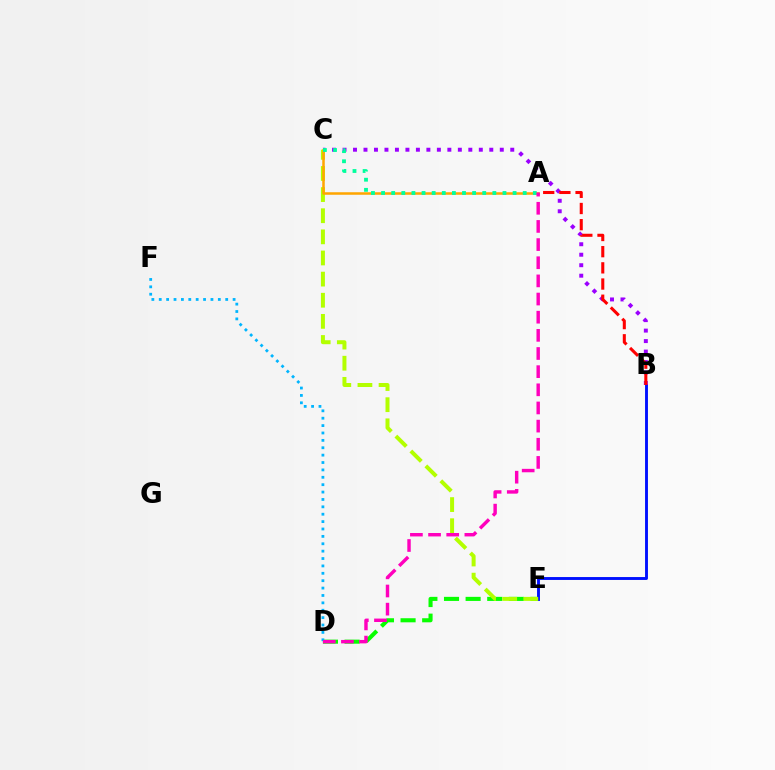{('D', 'E'): [{'color': '#08ff00', 'line_style': 'dashed', 'thickness': 2.94}], ('D', 'F'): [{'color': '#00b5ff', 'line_style': 'dotted', 'thickness': 2.01}], ('B', 'E'): [{'color': '#0010ff', 'line_style': 'solid', 'thickness': 2.08}], ('B', 'C'): [{'color': '#9b00ff', 'line_style': 'dotted', 'thickness': 2.85}], ('C', 'E'): [{'color': '#b3ff00', 'line_style': 'dashed', 'thickness': 2.87}], ('A', 'C'): [{'color': '#ffa500', 'line_style': 'solid', 'thickness': 1.82}, {'color': '#00ff9d', 'line_style': 'dotted', 'thickness': 2.75}], ('A', 'D'): [{'color': '#ff00bd', 'line_style': 'dashed', 'thickness': 2.47}], ('A', 'B'): [{'color': '#ff0000', 'line_style': 'dashed', 'thickness': 2.2}]}